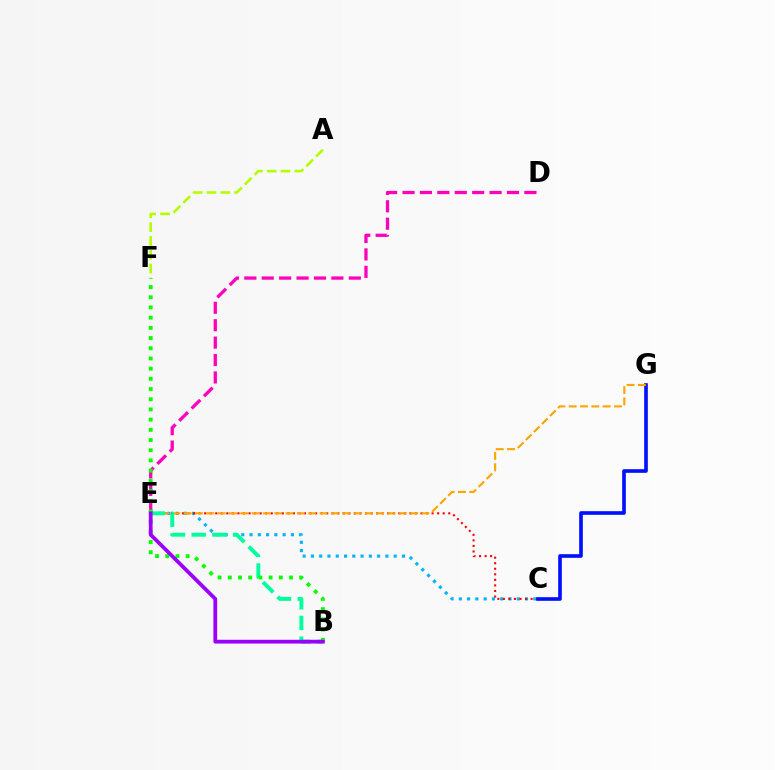{('A', 'F'): [{'color': '#b3ff00', 'line_style': 'dashed', 'thickness': 1.88}], ('C', 'E'): [{'color': '#00b5ff', 'line_style': 'dotted', 'thickness': 2.25}, {'color': '#ff0000', 'line_style': 'dotted', 'thickness': 1.51}], ('C', 'G'): [{'color': '#0010ff', 'line_style': 'solid', 'thickness': 2.62}], ('D', 'E'): [{'color': '#ff00bd', 'line_style': 'dashed', 'thickness': 2.37}], ('E', 'G'): [{'color': '#ffa500', 'line_style': 'dashed', 'thickness': 1.54}], ('B', 'E'): [{'color': '#00ff9d', 'line_style': 'dashed', 'thickness': 2.82}, {'color': '#9b00ff', 'line_style': 'solid', 'thickness': 2.71}], ('B', 'F'): [{'color': '#08ff00', 'line_style': 'dotted', 'thickness': 2.77}]}